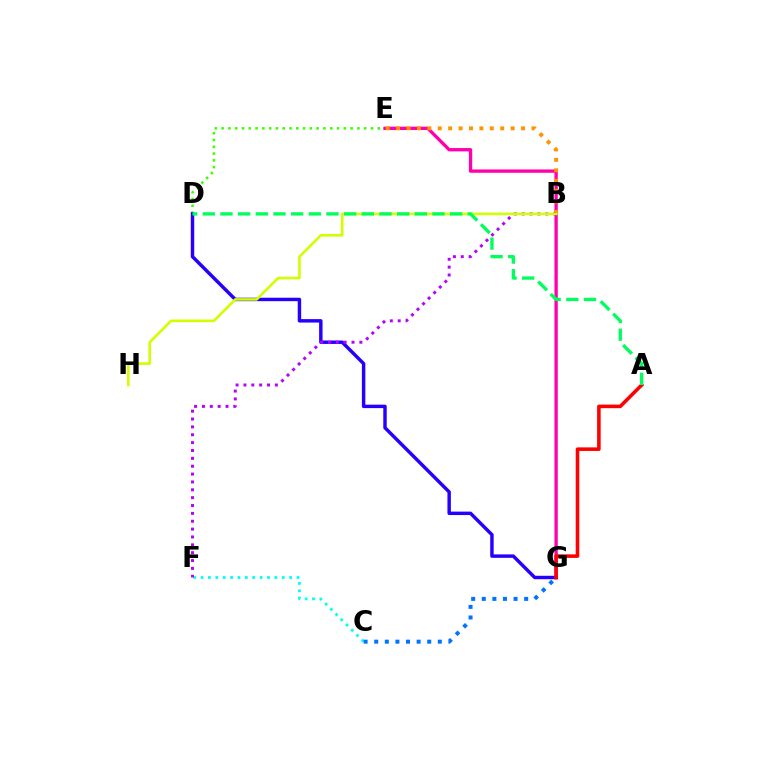{('D', 'E'): [{'color': '#3dff00', 'line_style': 'dotted', 'thickness': 1.84}], ('C', 'F'): [{'color': '#00fff6', 'line_style': 'dotted', 'thickness': 2.01}], ('E', 'G'): [{'color': '#ff00ac', 'line_style': 'solid', 'thickness': 2.39}], ('D', 'G'): [{'color': '#2500ff', 'line_style': 'solid', 'thickness': 2.48}], ('B', 'E'): [{'color': '#ff9400', 'line_style': 'dotted', 'thickness': 2.83}], ('A', 'G'): [{'color': '#ff0000', 'line_style': 'solid', 'thickness': 2.57}], ('B', 'F'): [{'color': '#b900ff', 'line_style': 'dotted', 'thickness': 2.14}], ('B', 'H'): [{'color': '#d1ff00', 'line_style': 'solid', 'thickness': 1.89}], ('A', 'D'): [{'color': '#00ff5c', 'line_style': 'dashed', 'thickness': 2.4}], ('C', 'G'): [{'color': '#0074ff', 'line_style': 'dotted', 'thickness': 2.88}]}